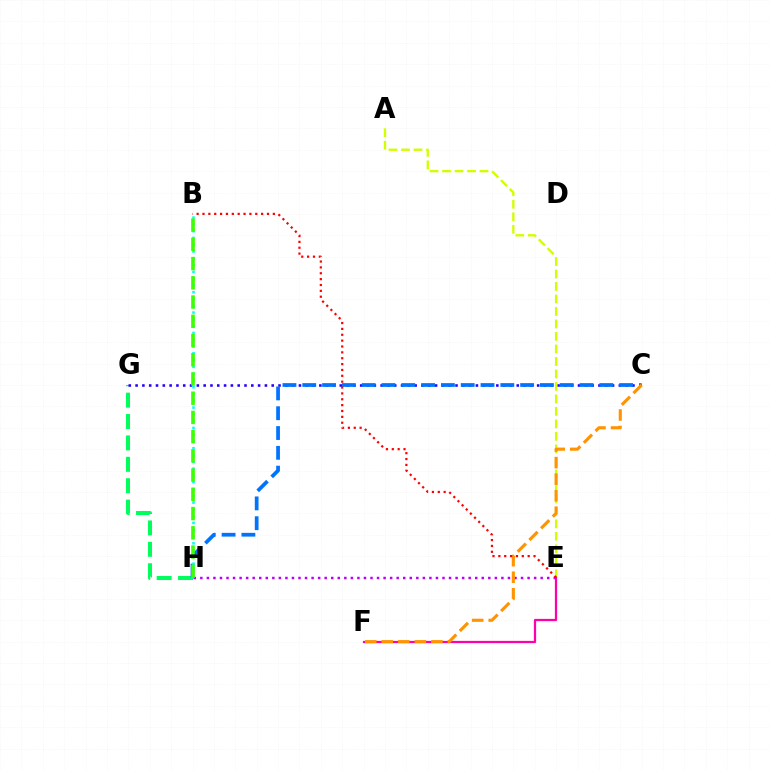{('G', 'H'): [{'color': '#00ff5c', 'line_style': 'dashed', 'thickness': 2.91}], ('C', 'G'): [{'color': '#2500ff', 'line_style': 'dotted', 'thickness': 1.85}], ('C', 'H'): [{'color': '#0074ff', 'line_style': 'dashed', 'thickness': 2.69}], ('A', 'E'): [{'color': '#d1ff00', 'line_style': 'dashed', 'thickness': 1.7}], ('B', 'H'): [{'color': '#00fff6', 'line_style': 'dotted', 'thickness': 1.84}, {'color': '#3dff00', 'line_style': 'dashed', 'thickness': 2.61}], ('E', 'H'): [{'color': '#b900ff', 'line_style': 'dotted', 'thickness': 1.78}], ('E', 'F'): [{'color': '#ff00ac', 'line_style': 'solid', 'thickness': 1.62}], ('C', 'F'): [{'color': '#ff9400', 'line_style': 'dashed', 'thickness': 2.25}], ('B', 'E'): [{'color': '#ff0000', 'line_style': 'dotted', 'thickness': 1.59}]}